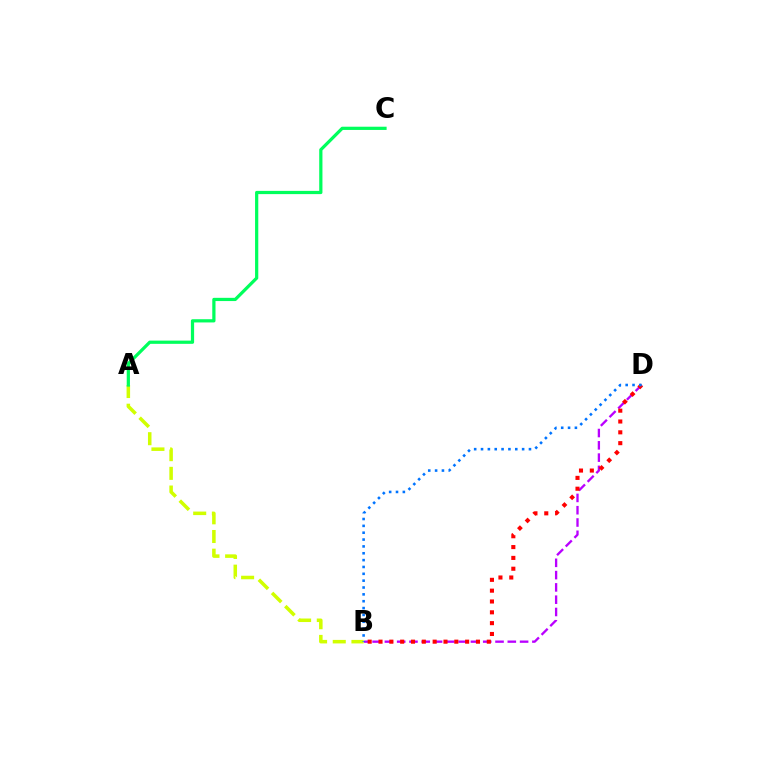{('B', 'D'): [{'color': '#b900ff', 'line_style': 'dashed', 'thickness': 1.67}, {'color': '#ff0000', 'line_style': 'dotted', 'thickness': 2.94}, {'color': '#0074ff', 'line_style': 'dotted', 'thickness': 1.86}], ('A', 'B'): [{'color': '#d1ff00', 'line_style': 'dashed', 'thickness': 2.54}], ('A', 'C'): [{'color': '#00ff5c', 'line_style': 'solid', 'thickness': 2.32}]}